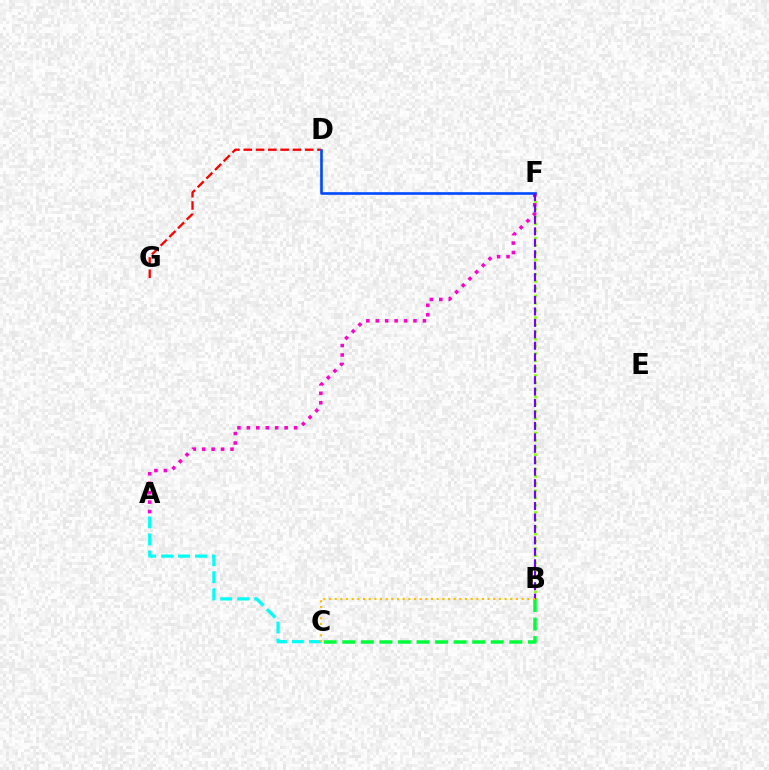{('B', 'F'): [{'color': '#84ff00', 'line_style': 'dotted', 'thickness': 1.96}, {'color': '#7200ff', 'line_style': 'dashed', 'thickness': 1.55}], ('B', 'C'): [{'color': '#00ff39', 'line_style': 'dashed', 'thickness': 2.52}, {'color': '#ffbd00', 'line_style': 'dotted', 'thickness': 1.54}], ('A', 'C'): [{'color': '#00fff6', 'line_style': 'dashed', 'thickness': 2.31}], ('D', 'G'): [{'color': '#ff0000', 'line_style': 'dashed', 'thickness': 1.67}], ('A', 'F'): [{'color': '#ff00cf', 'line_style': 'dotted', 'thickness': 2.56}], ('D', 'F'): [{'color': '#004bff', 'line_style': 'solid', 'thickness': 1.9}]}